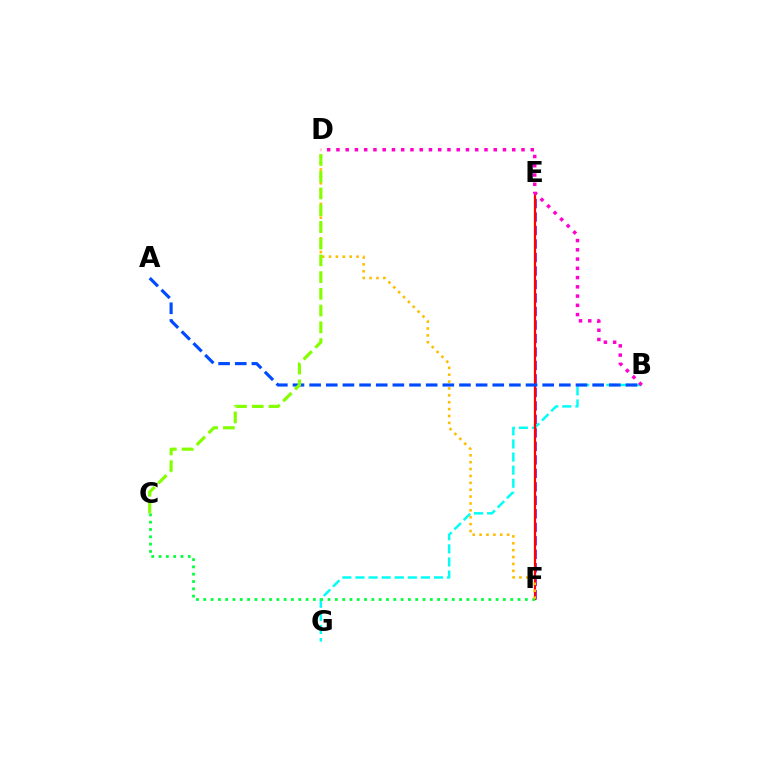{('E', 'F'): [{'color': '#7200ff', 'line_style': 'dashed', 'thickness': 1.83}, {'color': '#ff0000', 'line_style': 'solid', 'thickness': 1.61}], ('B', 'G'): [{'color': '#00fff6', 'line_style': 'dashed', 'thickness': 1.78}], ('A', 'B'): [{'color': '#004bff', 'line_style': 'dashed', 'thickness': 2.26}], ('B', 'D'): [{'color': '#ff00cf', 'line_style': 'dotted', 'thickness': 2.51}], ('C', 'F'): [{'color': '#00ff39', 'line_style': 'dotted', 'thickness': 1.99}], ('D', 'F'): [{'color': '#ffbd00', 'line_style': 'dotted', 'thickness': 1.87}], ('C', 'D'): [{'color': '#84ff00', 'line_style': 'dashed', 'thickness': 2.27}]}